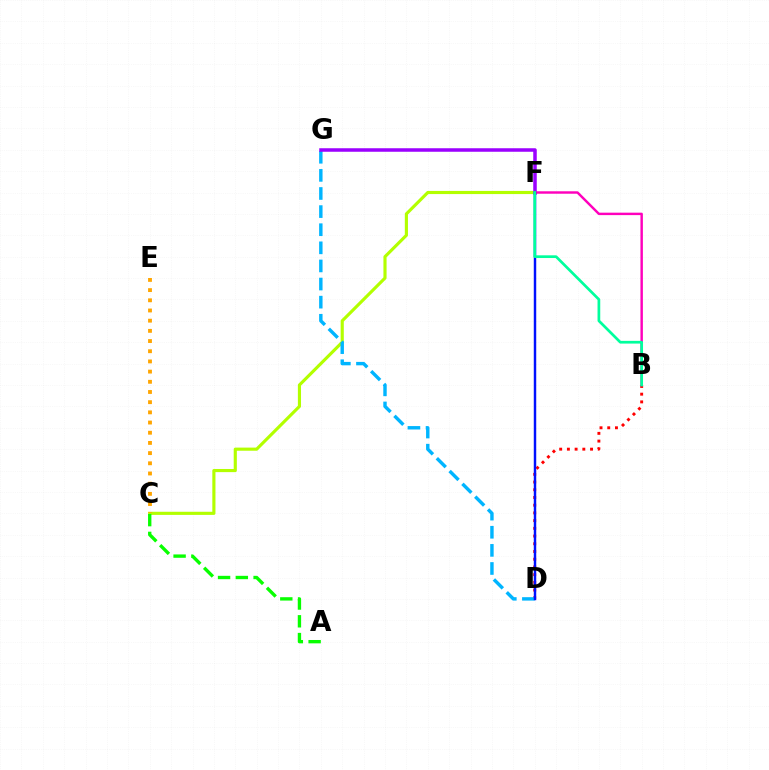{('C', 'F'): [{'color': '#b3ff00', 'line_style': 'solid', 'thickness': 2.26}], ('B', 'D'): [{'color': '#ff0000', 'line_style': 'dotted', 'thickness': 2.1}], ('D', 'G'): [{'color': '#00b5ff', 'line_style': 'dashed', 'thickness': 2.46}], ('F', 'G'): [{'color': '#9b00ff', 'line_style': 'solid', 'thickness': 2.53}], ('A', 'C'): [{'color': '#08ff00', 'line_style': 'dashed', 'thickness': 2.41}], ('C', 'E'): [{'color': '#ffa500', 'line_style': 'dotted', 'thickness': 2.77}], ('B', 'F'): [{'color': '#ff00bd', 'line_style': 'solid', 'thickness': 1.76}, {'color': '#00ff9d', 'line_style': 'solid', 'thickness': 1.95}], ('D', 'F'): [{'color': '#0010ff', 'line_style': 'solid', 'thickness': 1.77}]}